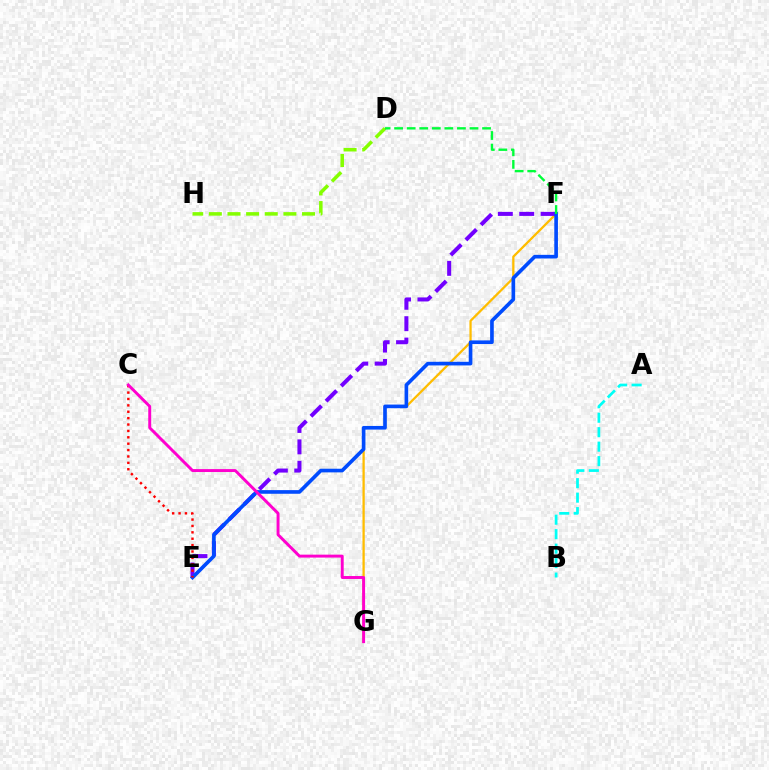{('F', 'G'): [{'color': '#ffbd00', 'line_style': 'solid', 'thickness': 1.64}], ('E', 'F'): [{'color': '#7200ff', 'line_style': 'dashed', 'thickness': 2.91}, {'color': '#004bff', 'line_style': 'solid', 'thickness': 2.63}], ('C', 'E'): [{'color': '#ff0000', 'line_style': 'dotted', 'thickness': 1.74}], ('C', 'G'): [{'color': '#ff00cf', 'line_style': 'solid', 'thickness': 2.11}], ('D', 'H'): [{'color': '#84ff00', 'line_style': 'dashed', 'thickness': 2.53}], ('D', 'F'): [{'color': '#00ff39', 'line_style': 'dashed', 'thickness': 1.71}], ('A', 'B'): [{'color': '#00fff6', 'line_style': 'dashed', 'thickness': 1.97}]}